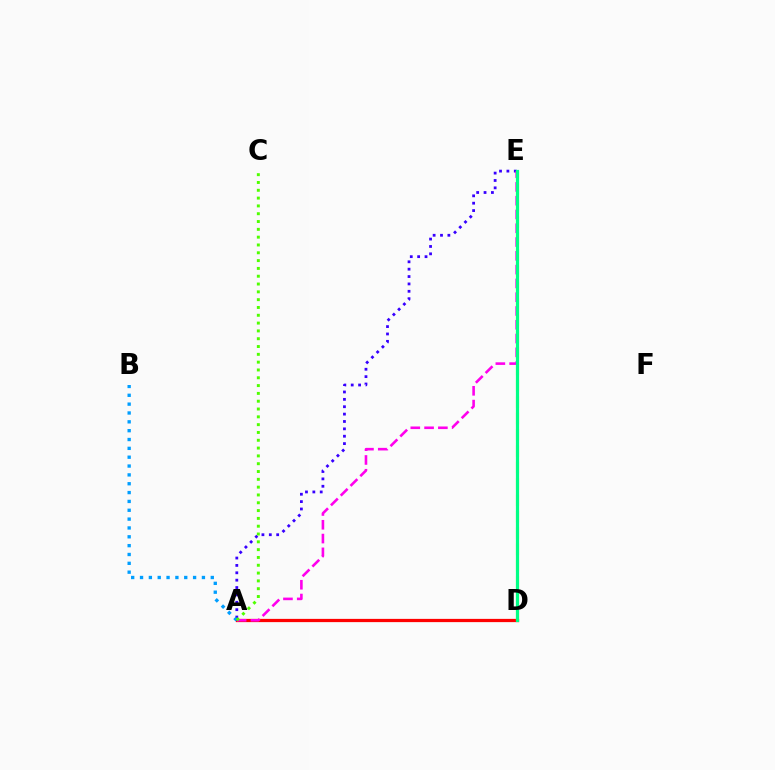{('A', 'D'): [{'color': '#ff0000', 'line_style': 'solid', 'thickness': 2.34}], ('D', 'E'): [{'color': '#ffd500', 'line_style': 'dashed', 'thickness': 2.22}, {'color': '#00ff86', 'line_style': 'solid', 'thickness': 2.3}], ('A', 'E'): [{'color': '#3700ff', 'line_style': 'dotted', 'thickness': 2.0}, {'color': '#ff00ed', 'line_style': 'dashed', 'thickness': 1.87}], ('A', 'B'): [{'color': '#009eff', 'line_style': 'dotted', 'thickness': 2.4}], ('A', 'C'): [{'color': '#4fff00', 'line_style': 'dotted', 'thickness': 2.12}]}